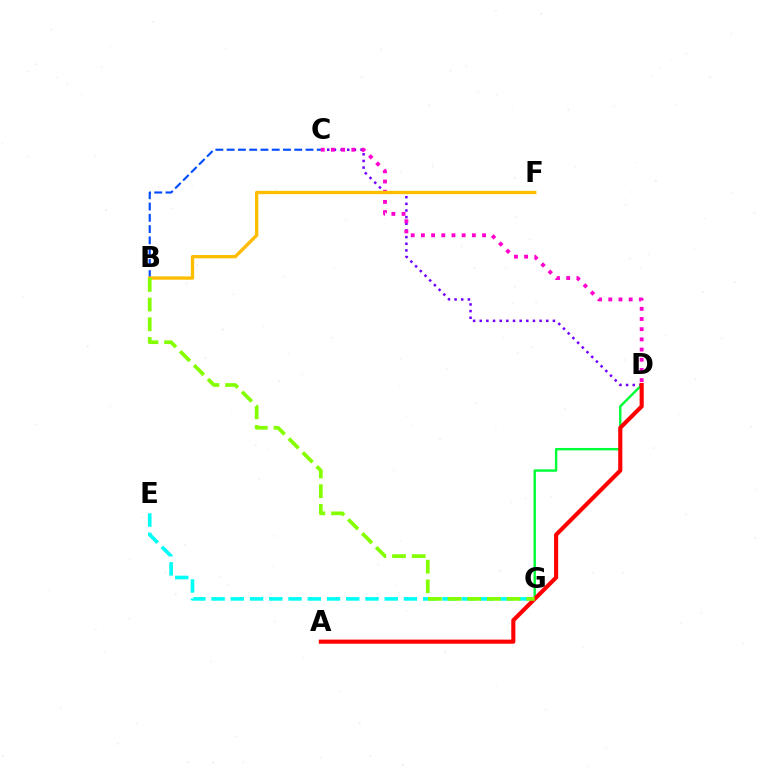{('E', 'G'): [{'color': '#00fff6', 'line_style': 'dashed', 'thickness': 2.61}], ('B', 'C'): [{'color': '#004bff', 'line_style': 'dashed', 'thickness': 1.53}], ('C', 'D'): [{'color': '#7200ff', 'line_style': 'dotted', 'thickness': 1.81}, {'color': '#ff00cf', 'line_style': 'dotted', 'thickness': 2.77}], ('D', 'G'): [{'color': '#00ff39', 'line_style': 'solid', 'thickness': 1.74}], ('A', 'D'): [{'color': '#ff0000', 'line_style': 'solid', 'thickness': 2.96}], ('B', 'F'): [{'color': '#ffbd00', 'line_style': 'solid', 'thickness': 2.4}], ('B', 'G'): [{'color': '#84ff00', 'line_style': 'dashed', 'thickness': 2.67}]}